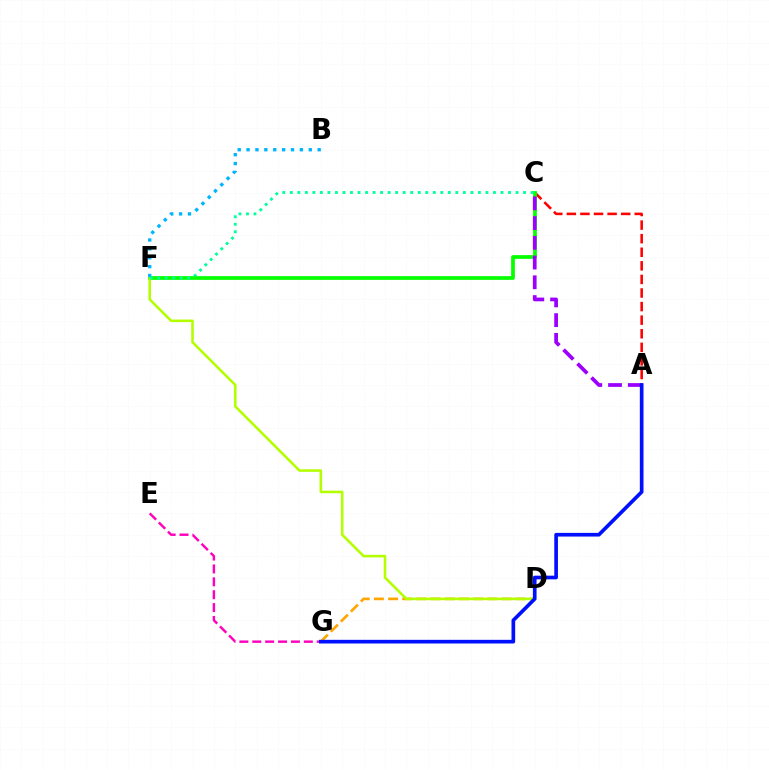{('D', 'G'): [{'color': '#ffa500', 'line_style': 'dashed', 'thickness': 1.92}], ('A', 'C'): [{'color': '#ff0000', 'line_style': 'dashed', 'thickness': 1.85}, {'color': '#9b00ff', 'line_style': 'dashed', 'thickness': 2.68}], ('C', 'F'): [{'color': '#08ff00', 'line_style': 'solid', 'thickness': 2.7}, {'color': '#00ff9d', 'line_style': 'dotted', 'thickness': 2.04}], ('E', 'G'): [{'color': '#ff00bd', 'line_style': 'dashed', 'thickness': 1.75}], ('D', 'F'): [{'color': '#b3ff00', 'line_style': 'solid', 'thickness': 1.86}], ('B', 'F'): [{'color': '#00b5ff', 'line_style': 'dotted', 'thickness': 2.41}], ('A', 'G'): [{'color': '#0010ff', 'line_style': 'solid', 'thickness': 2.64}]}